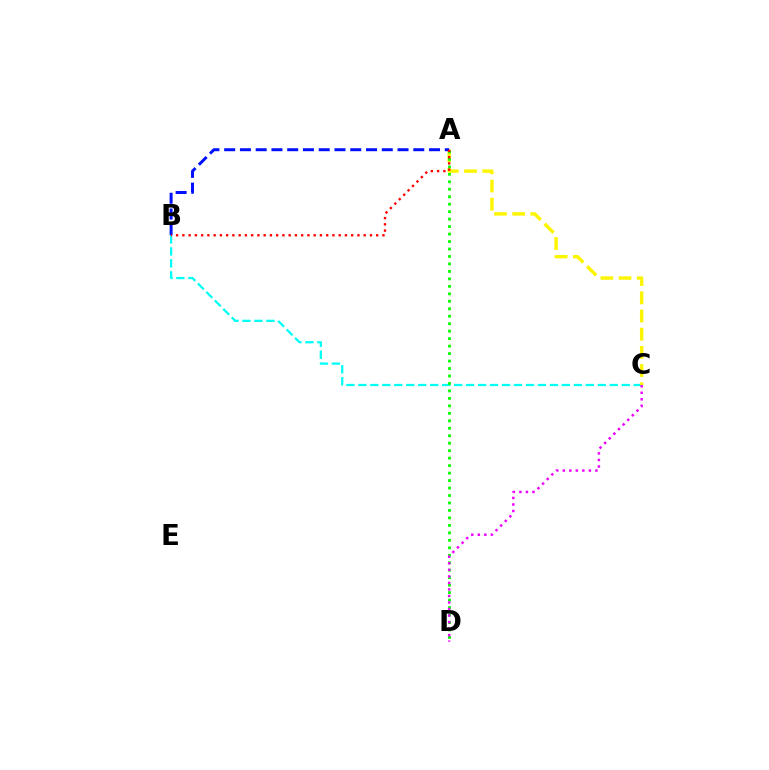{('B', 'C'): [{'color': '#00fff6', 'line_style': 'dashed', 'thickness': 1.63}], ('A', 'C'): [{'color': '#fcf500', 'line_style': 'dashed', 'thickness': 2.47}], ('A', 'B'): [{'color': '#0010ff', 'line_style': 'dashed', 'thickness': 2.14}, {'color': '#ff0000', 'line_style': 'dotted', 'thickness': 1.7}], ('A', 'D'): [{'color': '#08ff00', 'line_style': 'dotted', 'thickness': 2.03}], ('C', 'D'): [{'color': '#ee00ff', 'line_style': 'dotted', 'thickness': 1.77}]}